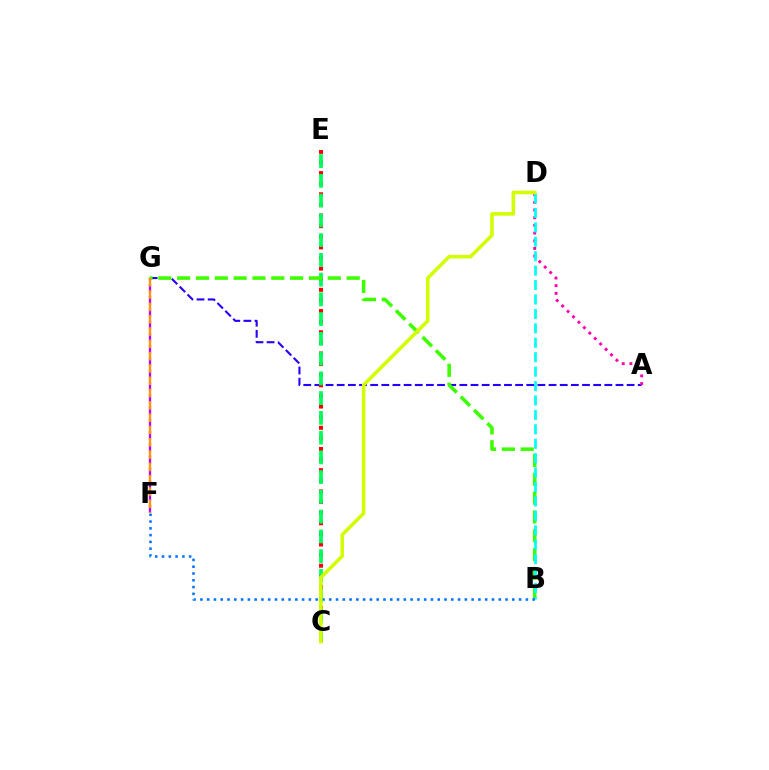{('A', 'G'): [{'color': '#2500ff', 'line_style': 'dashed', 'thickness': 1.51}], ('F', 'G'): [{'color': '#b900ff', 'line_style': 'dashed', 'thickness': 1.66}, {'color': '#ff9400', 'line_style': 'dashed', 'thickness': 1.67}], ('A', 'D'): [{'color': '#ff00ac', 'line_style': 'dotted', 'thickness': 2.09}], ('C', 'E'): [{'color': '#ff0000', 'line_style': 'dotted', 'thickness': 2.88}, {'color': '#00ff5c', 'line_style': 'dashed', 'thickness': 2.68}], ('B', 'G'): [{'color': '#3dff00', 'line_style': 'dashed', 'thickness': 2.56}], ('B', 'D'): [{'color': '#00fff6', 'line_style': 'dashed', 'thickness': 1.96}], ('B', 'F'): [{'color': '#0074ff', 'line_style': 'dotted', 'thickness': 1.84}], ('C', 'D'): [{'color': '#d1ff00', 'line_style': 'solid', 'thickness': 2.56}]}